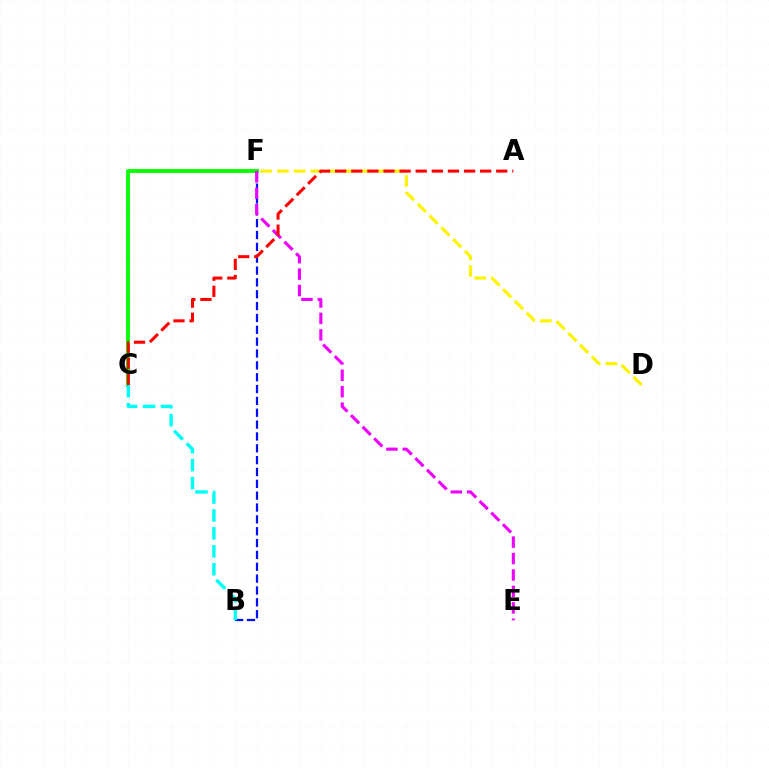{('D', 'F'): [{'color': '#fcf500', 'line_style': 'dashed', 'thickness': 2.26}], ('C', 'F'): [{'color': '#08ff00', 'line_style': 'solid', 'thickness': 2.77}], ('B', 'F'): [{'color': '#0010ff', 'line_style': 'dashed', 'thickness': 1.61}], ('E', 'F'): [{'color': '#ee00ff', 'line_style': 'dashed', 'thickness': 2.23}], ('B', 'C'): [{'color': '#00fff6', 'line_style': 'dashed', 'thickness': 2.44}], ('A', 'C'): [{'color': '#ff0000', 'line_style': 'dashed', 'thickness': 2.19}]}